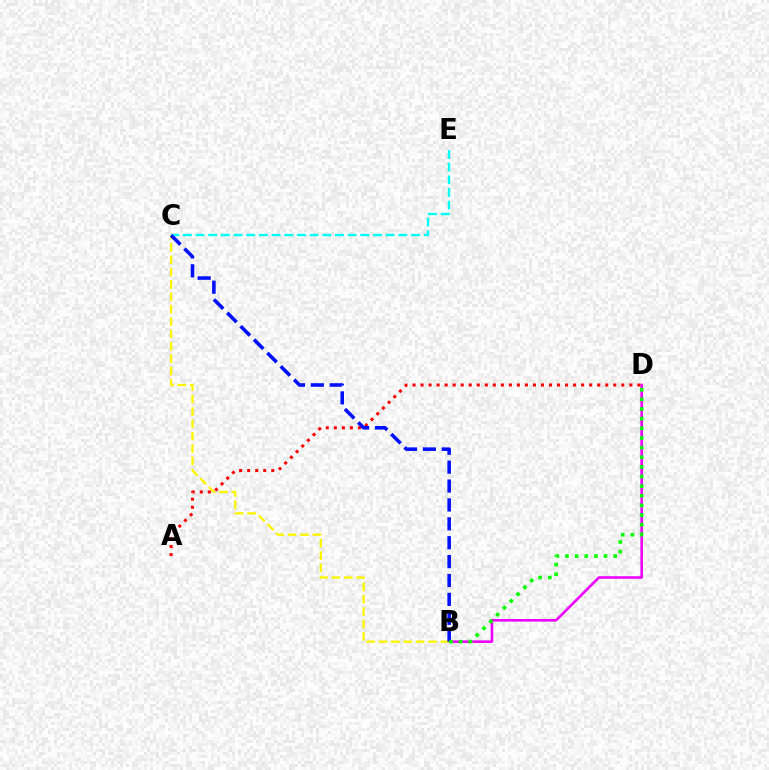{('B', 'D'): [{'color': '#ee00ff', 'line_style': 'solid', 'thickness': 1.86}, {'color': '#08ff00', 'line_style': 'dotted', 'thickness': 2.62}], ('C', 'E'): [{'color': '#00fff6', 'line_style': 'dashed', 'thickness': 1.72}], ('A', 'D'): [{'color': '#ff0000', 'line_style': 'dotted', 'thickness': 2.18}], ('B', 'C'): [{'color': '#fcf500', 'line_style': 'dashed', 'thickness': 1.68}, {'color': '#0010ff', 'line_style': 'dashed', 'thickness': 2.57}]}